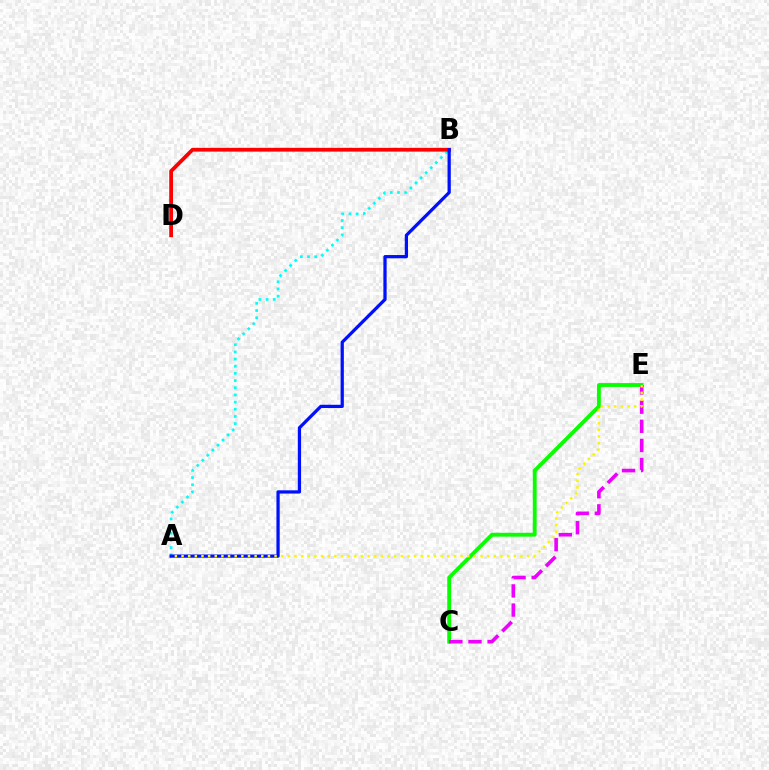{('C', 'E'): [{'color': '#08ff00', 'line_style': 'solid', 'thickness': 2.77}, {'color': '#ee00ff', 'line_style': 'dashed', 'thickness': 2.6}], ('A', 'B'): [{'color': '#00fff6', 'line_style': 'dotted', 'thickness': 1.95}, {'color': '#0010ff', 'line_style': 'solid', 'thickness': 2.34}], ('B', 'D'): [{'color': '#ff0000', 'line_style': 'solid', 'thickness': 2.71}], ('A', 'E'): [{'color': '#fcf500', 'line_style': 'dotted', 'thickness': 1.81}]}